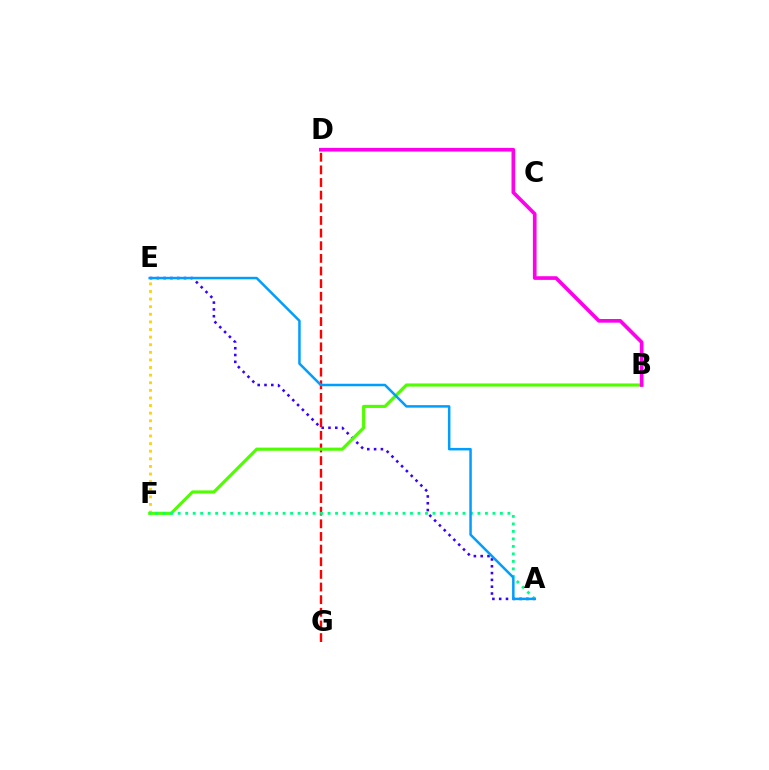{('A', 'E'): [{'color': '#3700ff', 'line_style': 'dotted', 'thickness': 1.85}, {'color': '#009eff', 'line_style': 'solid', 'thickness': 1.81}], ('D', 'G'): [{'color': '#ff0000', 'line_style': 'dashed', 'thickness': 1.72}], ('E', 'F'): [{'color': '#ffd500', 'line_style': 'dotted', 'thickness': 2.07}], ('B', 'F'): [{'color': '#4fff00', 'line_style': 'solid', 'thickness': 2.24}], ('B', 'D'): [{'color': '#ff00ed', 'line_style': 'solid', 'thickness': 2.64}], ('A', 'F'): [{'color': '#00ff86', 'line_style': 'dotted', 'thickness': 2.04}]}